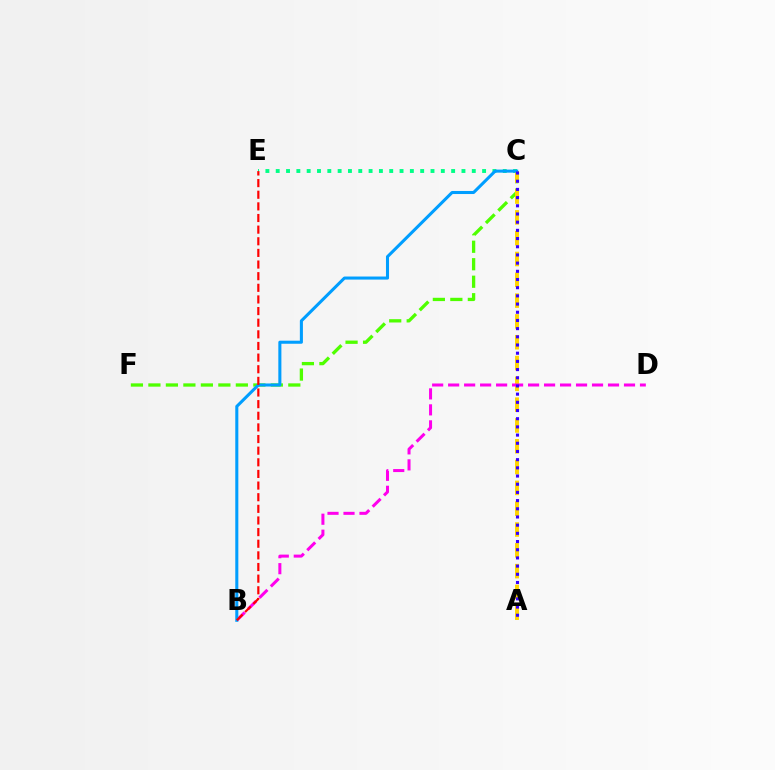{('C', 'F'): [{'color': '#4fff00', 'line_style': 'dashed', 'thickness': 2.38}], ('C', 'E'): [{'color': '#00ff86', 'line_style': 'dotted', 'thickness': 2.8}], ('A', 'C'): [{'color': '#ffd500', 'line_style': 'dashed', 'thickness': 2.83}, {'color': '#3700ff', 'line_style': 'dotted', 'thickness': 2.22}], ('B', 'D'): [{'color': '#ff00ed', 'line_style': 'dashed', 'thickness': 2.17}], ('B', 'C'): [{'color': '#009eff', 'line_style': 'solid', 'thickness': 2.2}], ('B', 'E'): [{'color': '#ff0000', 'line_style': 'dashed', 'thickness': 1.58}]}